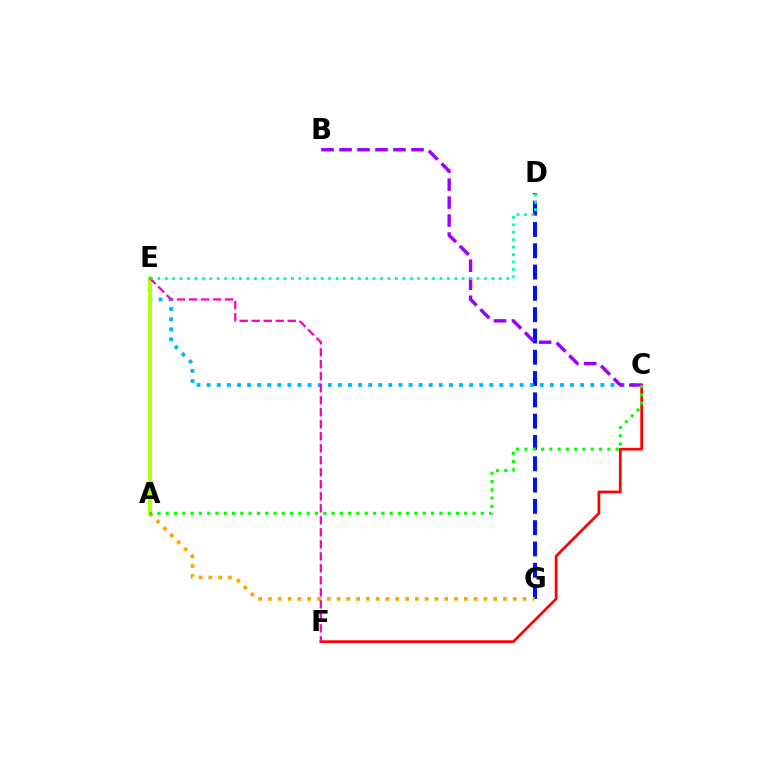{('D', 'G'): [{'color': '#0010ff', 'line_style': 'dashed', 'thickness': 2.89}], ('C', 'E'): [{'color': '#00b5ff', 'line_style': 'dotted', 'thickness': 2.74}], ('A', 'E'): [{'color': '#b3ff00', 'line_style': 'solid', 'thickness': 2.78}], ('C', 'F'): [{'color': '#ff0000', 'line_style': 'solid', 'thickness': 1.96}], ('B', 'C'): [{'color': '#9b00ff', 'line_style': 'dashed', 'thickness': 2.45}], ('A', 'G'): [{'color': '#ffa500', 'line_style': 'dotted', 'thickness': 2.66}], ('E', 'F'): [{'color': '#ff00bd', 'line_style': 'dashed', 'thickness': 1.63}], ('D', 'E'): [{'color': '#00ff9d', 'line_style': 'dotted', 'thickness': 2.02}], ('A', 'C'): [{'color': '#08ff00', 'line_style': 'dotted', 'thickness': 2.25}]}